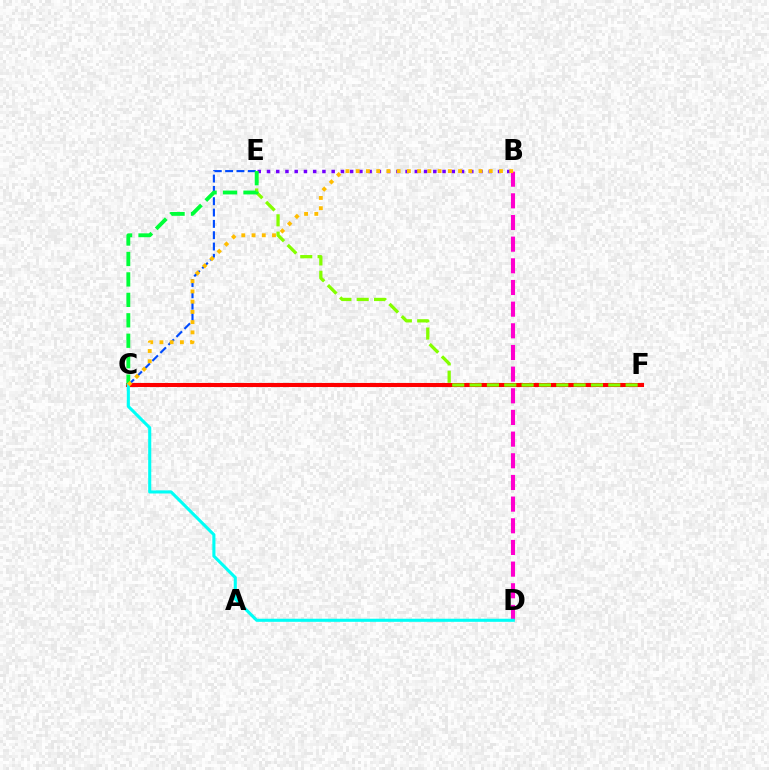{('C', 'F'): [{'color': '#ff0000', 'line_style': 'solid', 'thickness': 2.93}], ('B', 'E'): [{'color': '#7200ff', 'line_style': 'dotted', 'thickness': 2.51}], ('C', 'E'): [{'color': '#004bff', 'line_style': 'dashed', 'thickness': 1.54}, {'color': '#00ff39', 'line_style': 'dashed', 'thickness': 2.78}], ('E', 'F'): [{'color': '#84ff00', 'line_style': 'dashed', 'thickness': 2.36}], ('B', 'D'): [{'color': '#ff00cf', 'line_style': 'dashed', 'thickness': 2.94}], ('C', 'D'): [{'color': '#00fff6', 'line_style': 'solid', 'thickness': 2.22}], ('B', 'C'): [{'color': '#ffbd00', 'line_style': 'dotted', 'thickness': 2.78}]}